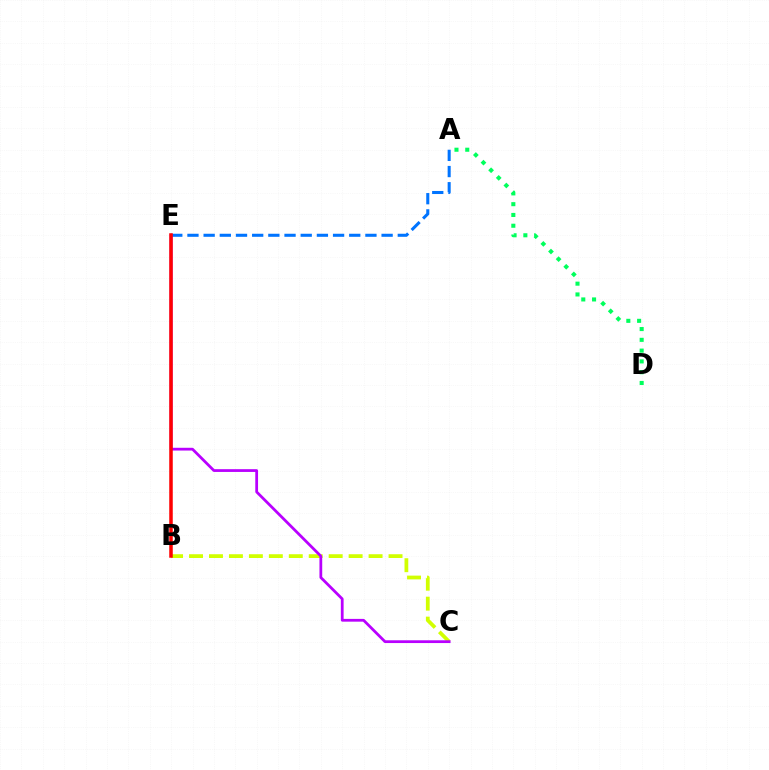{('A', 'E'): [{'color': '#0074ff', 'line_style': 'dashed', 'thickness': 2.2}], ('B', 'C'): [{'color': '#d1ff00', 'line_style': 'dashed', 'thickness': 2.71}], ('A', 'D'): [{'color': '#00ff5c', 'line_style': 'dotted', 'thickness': 2.93}], ('C', 'E'): [{'color': '#b900ff', 'line_style': 'solid', 'thickness': 1.99}], ('B', 'E'): [{'color': '#ff0000', 'line_style': 'solid', 'thickness': 2.53}]}